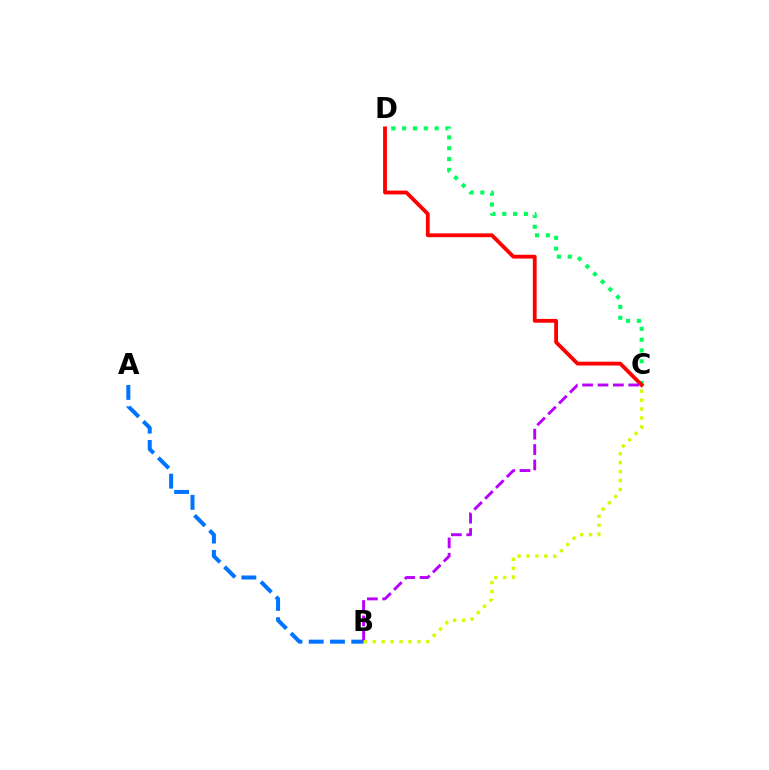{('C', 'D'): [{'color': '#00ff5c', 'line_style': 'dotted', 'thickness': 2.94}, {'color': '#ff0000', 'line_style': 'solid', 'thickness': 2.74}], ('A', 'B'): [{'color': '#0074ff', 'line_style': 'dashed', 'thickness': 2.89}], ('B', 'C'): [{'color': '#b900ff', 'line_style': 'dashed', 'thickness': 2.09}, {'color': '#d1ff00', 'line_style': 'dotted', 'thickness': 2.43}]}